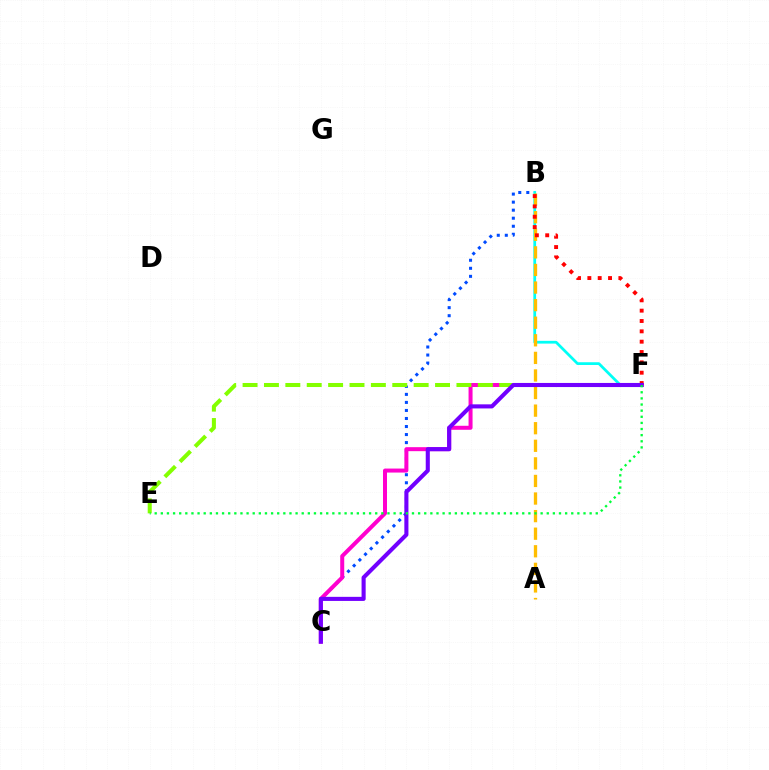{('B', 'C'): [{'color': '#004bff', 'line_style': 'dotted', 'thickness': 2.18}], ('B', 'F'): [{'color': '#00fff6', 'line_style': 'solid', 'thickness': 1.98}, {'color': '#ff0000', 'line_style': 'dotted', 'thickness': 2.81}], ('C', 'F'): [{'color': '#ff00cf', 'line_style': 'solid', 'thickness': 2.88}, {'color': '#7200ff', 'line_style': 'solid', 'thickness': 2.94}], ('A', 'B'): [{'color': '#ffbd00', 'line_style': 'dashed', 'thickness': 2.39}], ('E', 'F'): [{'color': '#84ff00', 'line_style': 'dashed', 'thickness': 2.91}, {'color': '#00ff39', 'line_style': 'dotted', 'thickness': 1.66}]}